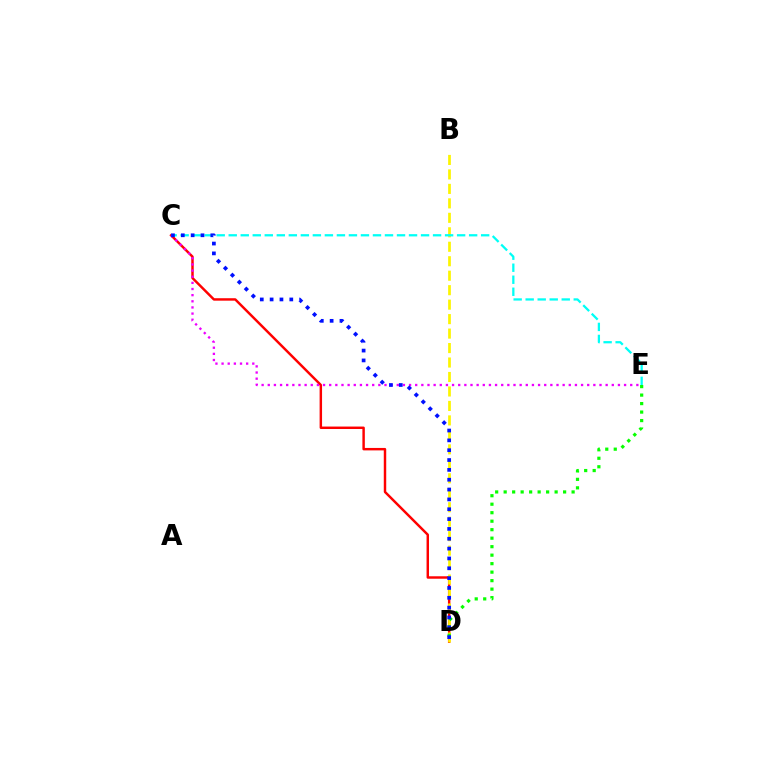{('C', 'D'): [{'color': '#ff0000', 'line_style': 'solid', 'thickness': 1.77}, {'color': '#0010ff', 'line_style': 'dotted', 'thickness': 2.67}], ('B', 'D'): [{'color': '#fcf500', 'line_style': 'dashed', 'thickness': 1.97}], ('C', 'E'): [{'color': '#00fff6', 'line_style': 'dashed', 'thickness': 1.63}, {'color': '#ee00ff', 'line_style': 'dotted', 'thickness': 1.67}], ('D', 'E'): [{'color': '#08ff00', 'line_style': 'dotted', 'thickness': 2.31}]}